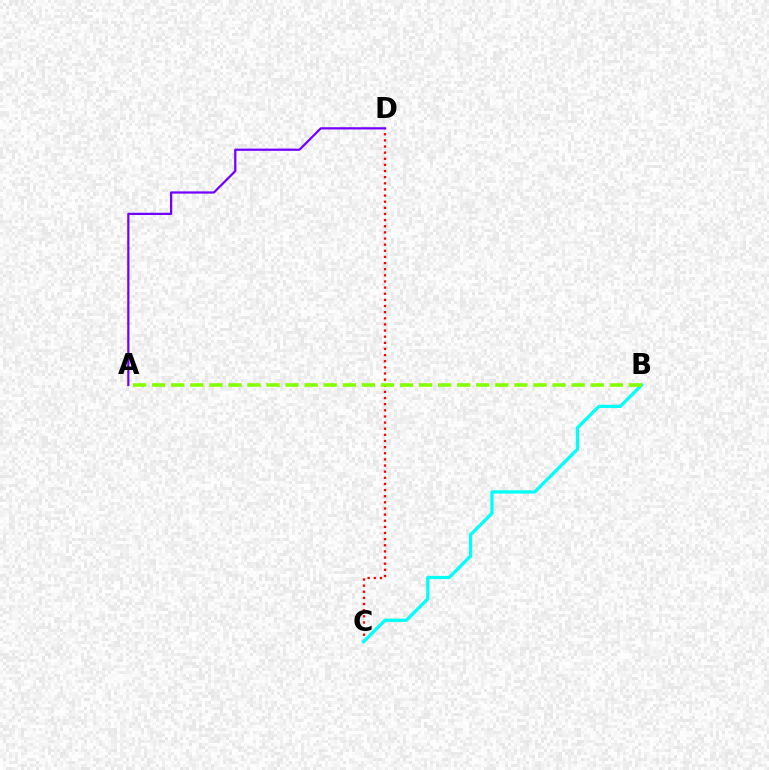{('C', 'D'): [{'color': '#ff0000', 'line_style': 'dotted', 'thickness': 1.67}], ('B', 'C'): [{'color': '#00fff6', 'line_style': 'solid', 'thickness': 2.34}], ('A', 'D'): [{'color': '#7200ff', 'line_style': 'solid', 'thickness': 1.61}], ('A', 'B'): [{'color': '#84ff00', 'line_style': 'dashed', 'thickness': 2.59}]}